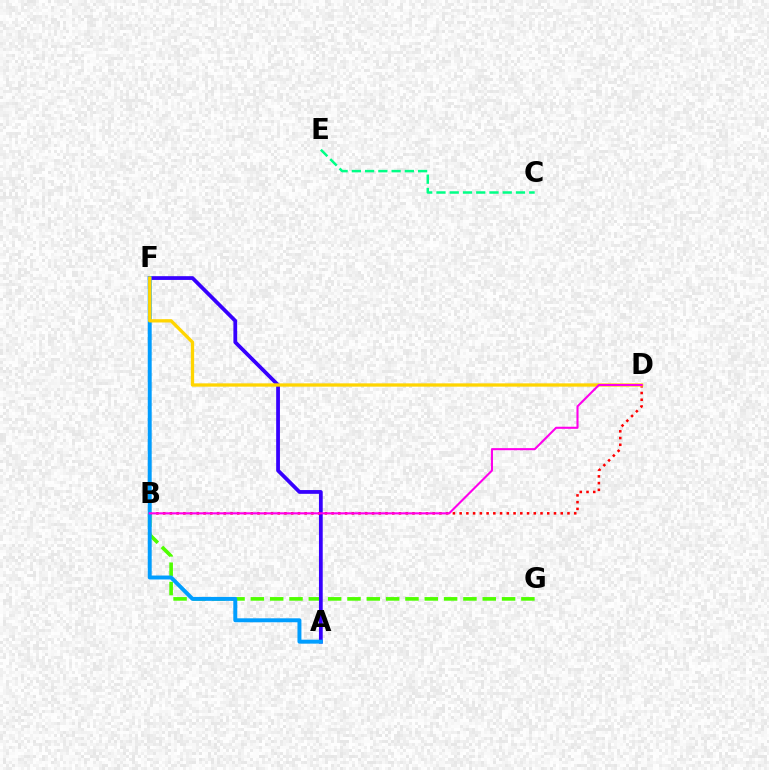{('B', 'G'): [{'color': '#4fff00', 'line_style': 'dashed', 'thickness': 2.63}], ('A', 'F'): [{'color': '#3700ff', 'line_style': 'solid', 'thickness': 2.71}, {'color': '#009eff', 'line_style': 'solid', 'thickness': 2.84}], ('B', 'D'): [{'color': '#ff0000', 'line_style': 'dotted', 'thickness': 1.83}, {'color': '#ff00ed', 'line_style': 'solid', 'thickness': 1.51}], ('D', 'F'): [{'color': '#ffd500', 'line_style': 'solid', 'thickness': 2.37}], ('C', 'E'): [{'color': '#00ff86', 'line_style': 'dashed', 'thickness': 1.8}]}